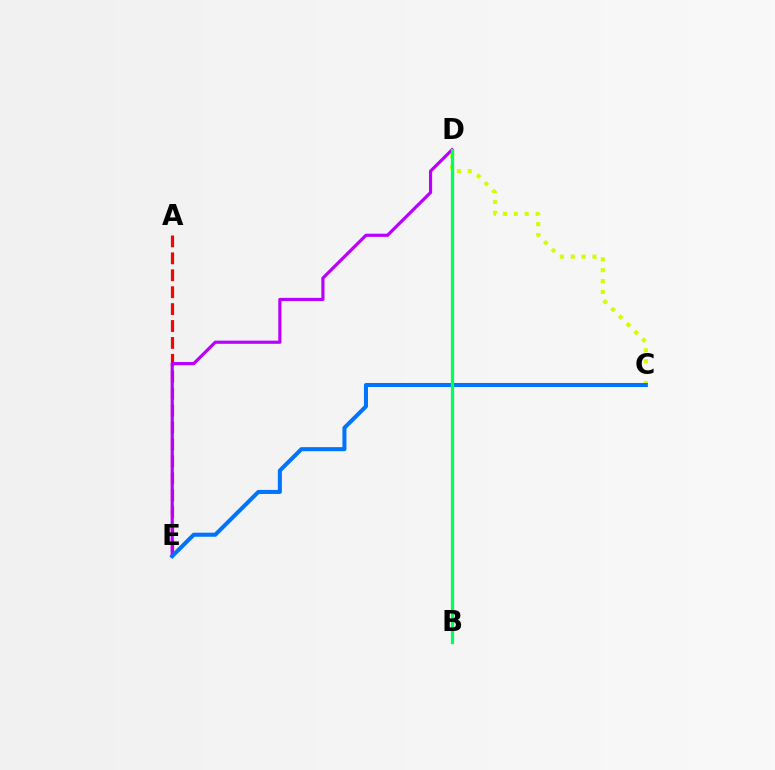{('C', 'D'): [{'color': '#d1ff00', 'line_style': 'dotted', 'thickness': 2.96}], ('A', 'E'): [{'color': '#ff0000', 'line_style': 'dashed', 'thickness': 2.3}], ('D', 'E'): [{'color': '#b900ff', 'line_style': 'solid', 'thickness': 2.28}], ('C', 'E'): [{'color': '#0074ff', 'line_style': 'solid', 'thickness': 2.91}], ('B', 'D'): [{'color': '#00ff5c', 'line_style': 'solid', 'thickness': 2.33}]}